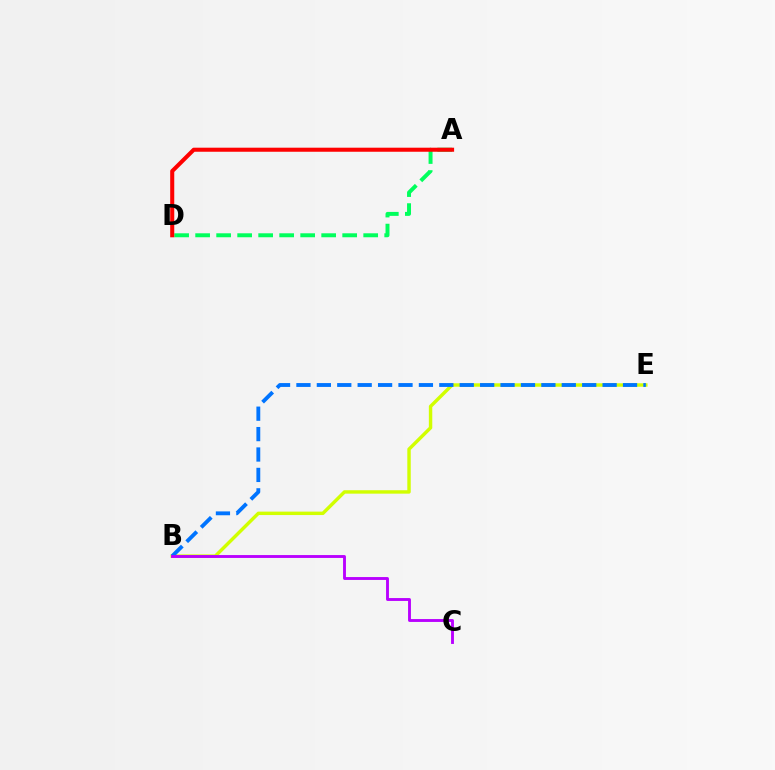{('A', 'D'): [{'color': '#00ff5c', 'line_style': 'dashed', 'thickness': 2.85}, {'color': '#ff0000', 'line_style': 'solid', 'thickness': 2.92}], ('B', 'E'): [{'color': '#d1ff00', 'line_style': 'solid', 'thickness': 2.47}, {'color': '#0074ff', 'line_style': 'dashed', 'thickness': 2.77}], ('B', 'C'): [{'color': '#b900ff', 'line_style': 'solid', 'thickness': 2.08}]}